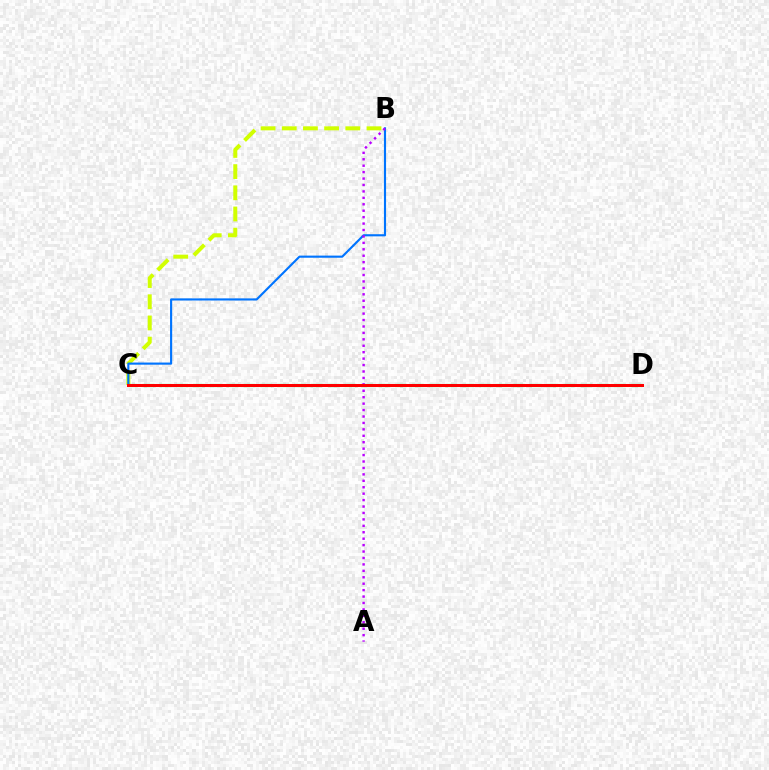{('B', 'C'): [{'color': '#d1ff00', 'line_style': 'dashed', 'thickness': 2.88}, {'color': '#0074ff', 'line_style': 'solid', 'thickness': 1.54}], ('C', 'D'): [{'color': '#00ff5c', 'line_style': 'dashed', 'thickness': 2.29}, {'color': '#ff0000', 'line_style': 'solid', 'thickness': 2.16}], ('A', 'B'): [{'color': '#b900ff', 'line_style': 'dotted', 'thickness': 1.75}]}